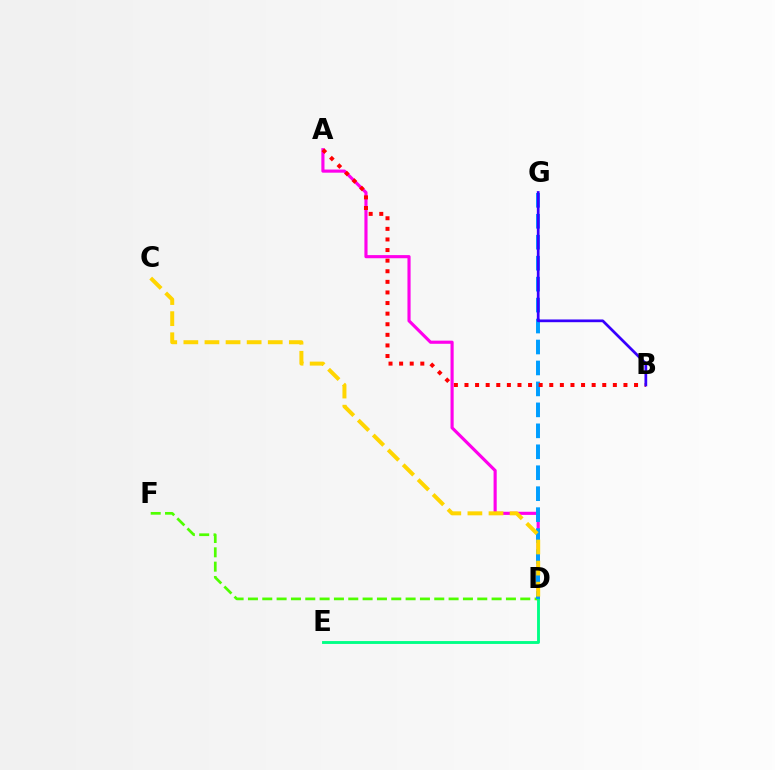{('A', 'D'): [{'color': '#ff00ed', 'line_style': 'solid', 'thickness': 2.26}], ('D', 'F'): [{'color': '#4fff00', 'line_style': 'dashed', 'thickness': 1.95}], ('D', 'E'): [{'color': '#00ff86', 'line_style': 'solid', 'thickness': 2.07}], ('D', 'G'): [{'color': '#009eff', 'line_style': 'dashed', 'thickness': 2.85}], ('A', 'B'): [{'color': '#ff0000', 'line_style': 'dotted', 'thickness': 2.88}], ('B', 'G'): [{'color': '#3700ff', 'line_style': 'solid', 'thickness': 1.96}], ('C', 'D'): [{'color': '#ffd500', 'line_style': 'dashed', 'thickness': 2.87}]}